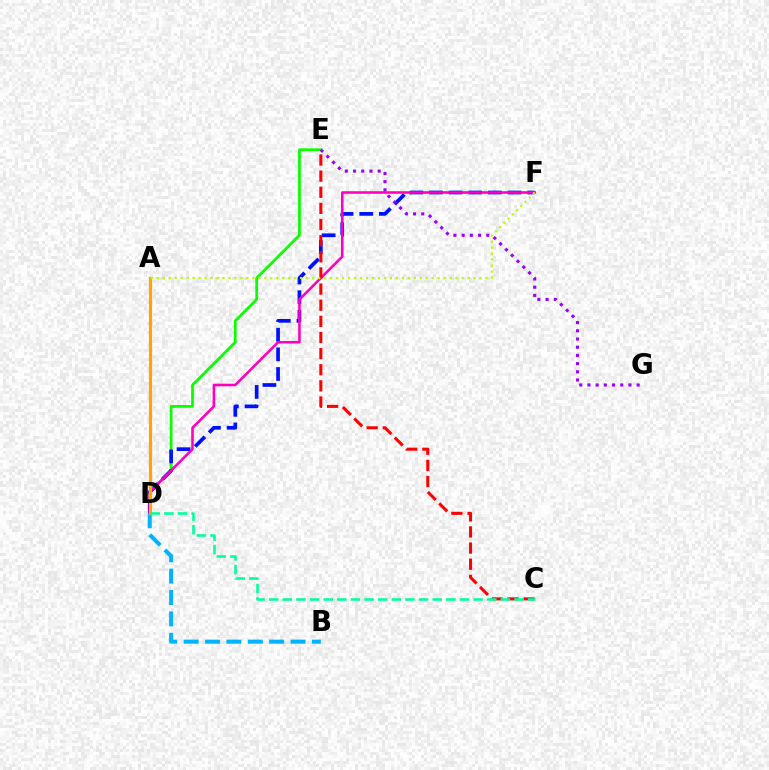{('D', 'E'): [{'color': '#08ff00', 'line_style': 'solid', 'thickness': 1.97}], ('D', 'F'): [{'color': '#0010ff', 'line_style': 'dashed', 'thickness': 2.67}, {'color': '#ff00bd', 'line_style': 'solid', 'thickness': 1.85}], ('E', 'G'): [{'color': '#9b00ff', 'line_style': 'dotted', 'thickness': 2.23}], ('C', 'E'): [{'color': '#ff0000', 'line_style': 'dashed', 'thickness': 2.19}], ('B', 'D'): [{'color': '#00b5ff', 'line_style': 'dashed', 'thickness': 2.91}], ('A', 'D'): [{'color': '#ffa500', 'line_style': 'solid', 'thickness': 2.28}], ('C', 'D'): [{'color': '#00ff9d', 'line_style': 'dashed', 'thickness': 1.85}], ('A', 'F'): [{'color': '#b3ff00', 'line_style': 'dotted', 'thickness': 1.62}]}